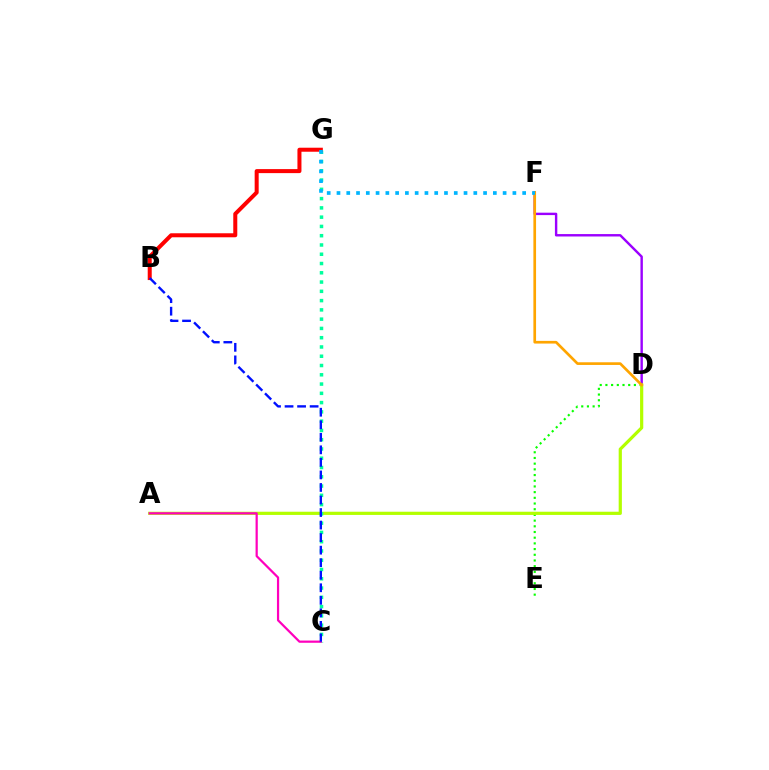{('D', 'F'): [{'color': '#9b00ff', 'line_style': 'solid', 'thickness': 1.74}, {'color': '#ffa500', 'line_style': 'solid', 'thickness': 1.93}], ('D', 'E'): [{'color': '#08ff00', 'line_style': 'dotted', 'thickness': 1.55}], ('A', 'D'): [{'color': '#b3ff00', 'line_style': 'solid', 'thickness': 2.31}], ('C', 'G'): [{'color': '#00ff9d', 'line_style': 'dotted', 'thickness': 2.52}], ('B', 'G'): [{'color': '#ff0000', 'line_style': 'solid', 'thickness': 2.89}], ('A', 'C'): [{'color': '#ff00bd', 'line_style': 'solid', 'thickness': 1.6}], ('F', 'G'): [{'color': '#00b5ff', 'line_style': 'dotted', 'thickness': 2.66}], ('B', 'C'): [{'color': '#0010ff', 'line_style': 'dashed', 'thickness': 1.7}]}